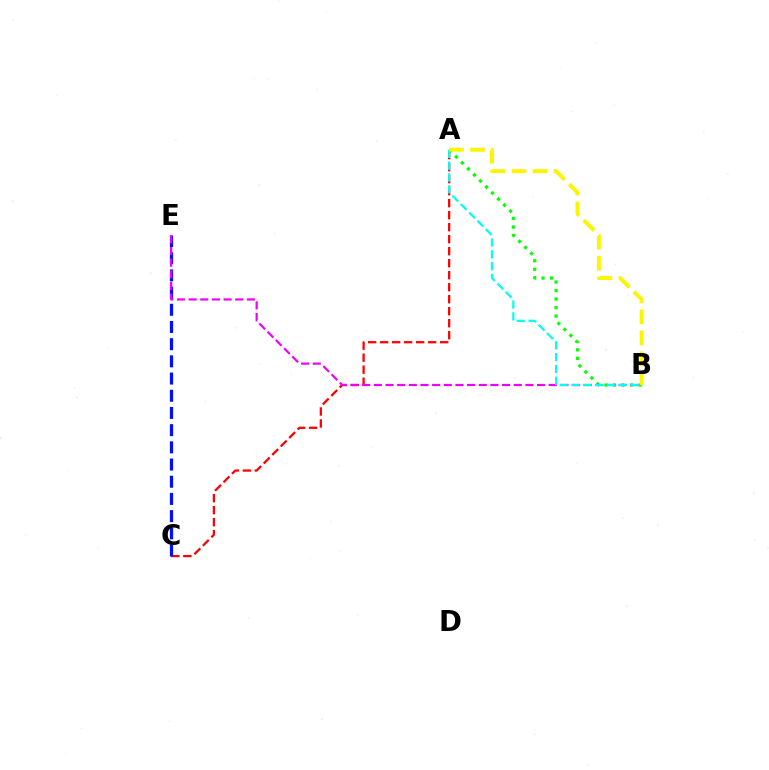{('A', 'C'): [{'color': '#ff0000', 'line_style': 'dashed', 'thickness': 1.63}], ('A', 'B'): [{'color': '#08ff00', 'line_style': 'dotted', 'thickness': 2.32}, {'color': '#00fff6', 'line_style': 'dashed', 'thickness': 1.61}, {'color': '#fcf500', 'line_style': 'dashed', 'thickness': 2.85}], ('C', 'E'): [{'color': '#0010ff', 'line_style': 'dashed', 'thickness': 2.34}], ('B', 'E'): [{'color': '#ee00ff', 'line_style': 'dashed', 'thickness': 1.58}]}